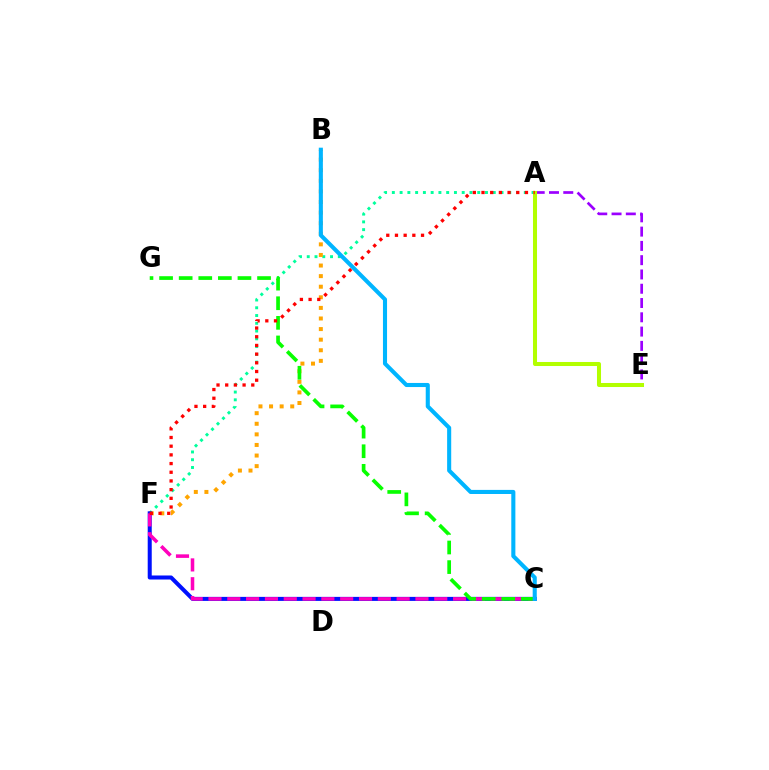{('A', 'F'): [{'color': '#00ff9d', 'line_style': 'dotted', 'thickness': 2.11}, {'color': '#ff0000', 'line_style': 'dotted', 'thickness': 2.36}], ('B', 'F'): [{'color': '#ffa500', 'line_style': 'dotted', 'thickness': 2.88}], ('C', 'F'): [{'color': '#0010ff', 'line_style': 'solid', 'thickness': 2.9}, {'color': '#ff00bd', 'line_style': 'dashed', 'thickness': 2.56}], ('A', 'E'): [{'color': '#9b00ff', 'line_style': 'dashed', 'thickness': 1.94}, {'color': '#b3ff00', 'line_style': 'solid', 'thickness': 2.9}], ('C', 'G'): [{'color': '#08ff00', 'line_style': 'dashed', 'thickness': 2.66}], ('B', 'C'): [{'color': '#00b5ff', 'line_style': 'solid', 'thickness': 2.94}]}